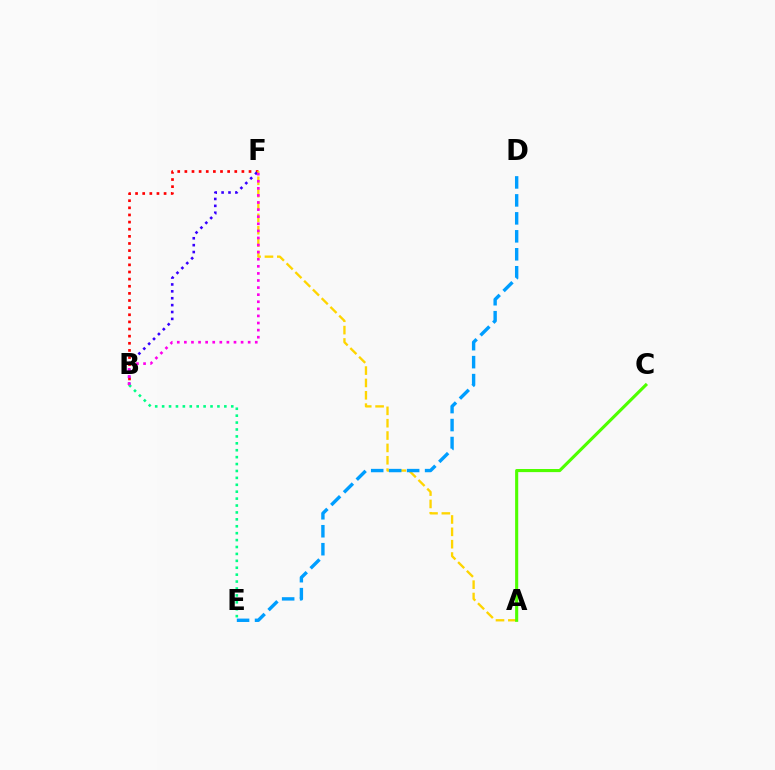{('B', 'F'): [{'color': '#ff0000', 'line_style': 'dotted', 'thickness': 1.94}, {'color': '#3700ff', 'line_style': 'dotted', 'thickness': 1.87}, {'color': '#ff00ed', 'line_style': 'dotted', 'thickness': 1.93}], ('A', 'F'): [{'color': '#ffd500', 'line_style': 'dashed', 'thickness': 1.68}], ('D', 'E'): [{'color': '#009eff', 'line_style': 'dashed', 'thickness': 2.44}], ('B', 'E'): [{'color': '#00ff86', 'line_style': 'dotted', 'thickness': 1.88}], ('A', 'C'): [{'color': '#4fff00', 'line_style': 'solid', 'thickness': 2.24}]}